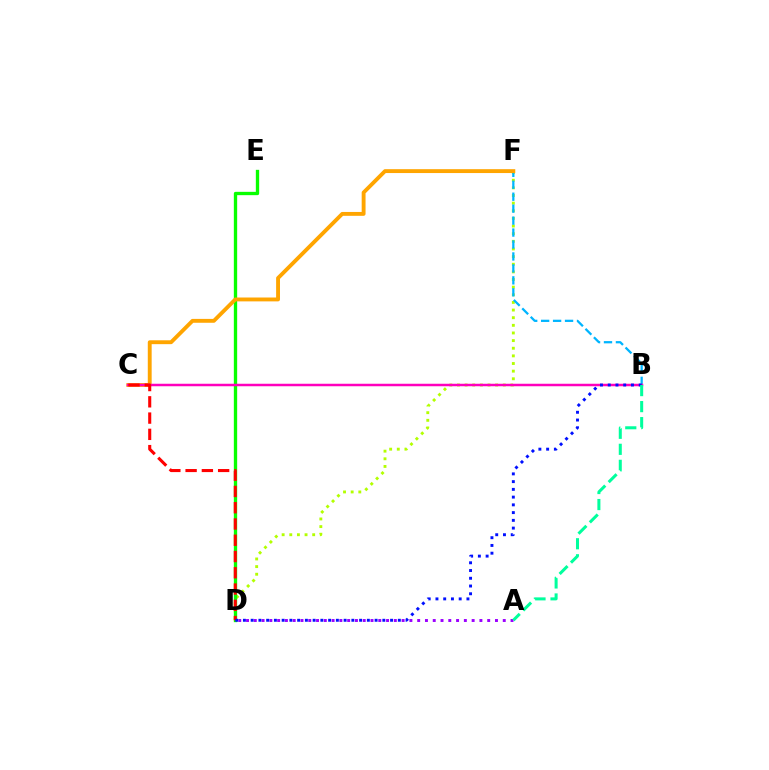{('D', 'F'): [{'color': '#b3ff00', 'line_style': 'dotted', 'thickness': 2.07}], ('B', 'F'): [{'color': '#00b5ff', 'line_style': 'dashed', 'thickness': 1.62}], ('D', 'E'): [{'color': '#08ff00', 'line_style': 'solid', 'thickness': 2.4}], ('C', 'F'): [{'color': '#ffa500', 'line_style': 'solid', 'thickness': 2.79}], ('B', 'C'): [{'color': '#ff00bd', 'line_style': 'solid', 'thickness': 1.79}], ('C', 'D'): [{'color': '#ff0000', 'line_style': 'dashed', 'thickness': 2.21}], ('A', 'D'): [{'color': '#9b00ff', 'line_style': 'dotted', 'thickness': 2.11}], ('B', 'D'): [{'color': '#0010ff', 'line_style': 'dotted', 'thickness': 2.1}], ('A', 'B'): [{'color': '#00ff9d', 'line_style': 'dashed', 'thickness': 2.18}]}